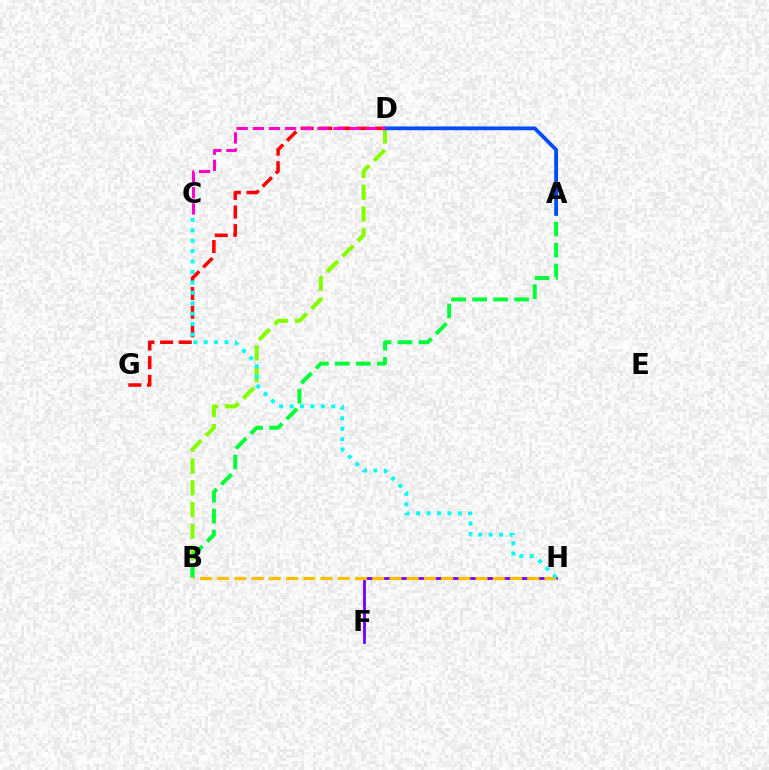{('F', 'H'): [{'color': '#7200ff', 'line_style': 'solid', 'thickness': 2.03}], ('B', 'D'): [{'color': '#84ff00', 'line_style': 'dashed', 'thickness': 2.95}], ('B', 'H'): [{'color': '#ffbd00', 'line_style': 'dashed', 'thickness': 2.34}], ('D', 'G'): [{'color': '#ff0000', 'line_style': 'dashed', 'thickness': 2.53}], ('A', 'B'): [{'color': '#00ff39', 'line_style': 'dashed', 'thickness': 2.85}], ('C', 'H'): [{'color': '#00fff6', 'line_style': 'dotted', 'thickness': 2.83}], ('A', 'D'): [{'color': '#004bff', 'line_style': 'solid', 'thickness': 2.7}], ('C', 'D'): [{'color': '#ff00cf', 'line_style': 'dashed', 'thickness': 2.19}]}